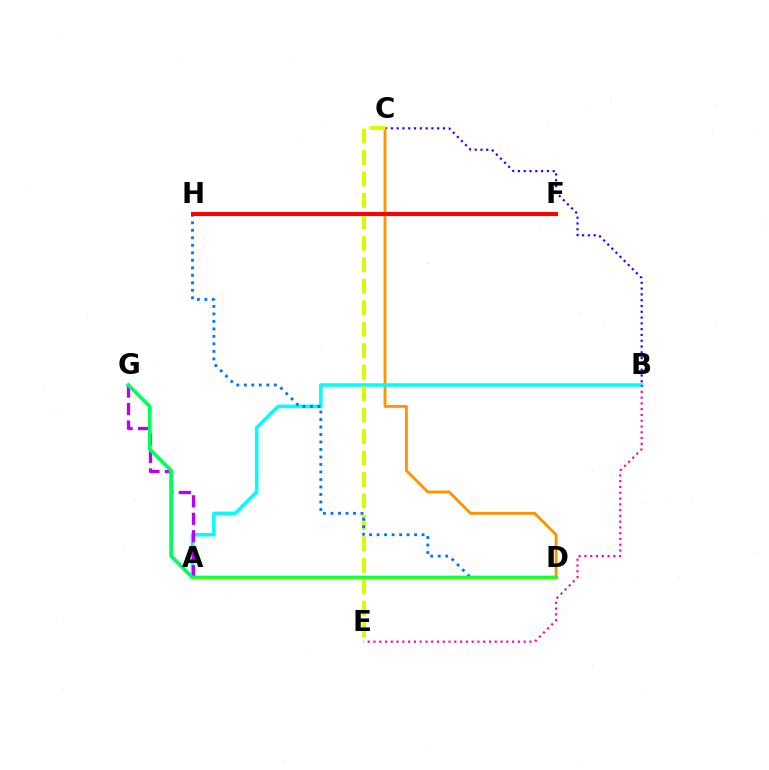{('B', 'C'): [{'color': '#2500ff', 'line_style': 'dotted', 'thickness': 1.57}], ('C', 'D'): [{'color': '#ff9400', 'line_style': 'solid', 'thickness': 2.07}], ('A', 'B'): [{'color': '#00fff6', 'line_style': 'solid', 'thickness': 2.56}], ('A', 'G'): [{'color': '#b900ff', 'line_style': 'dashed', 'thickness': 2.37}], ('C', 'E'): [{'color': '#d1ff00', 'line_style': 'dashed', 'thickness': 2.92}], ('D', 'H'): [{'color': '#0074ff', 'line_style': 'dotted', 'thickness': 2.04}], ('B', 'E'): [{'color': '#ff00ac', 'line_style': 'dotted', 'thickness': 1.57}], ('D', 'G'): [{'color': '#00ff5c', 'line_style': 'solid', 'thickness': 2.68}], ('A', 'D'): [{'color': '#3dff00', 'line_style': 'solid', 'thickness': 1.53}], ('F', 'H'): [{'color': '#ff0000', 'line_style': 'solid', 'thickness': 2.9}]}